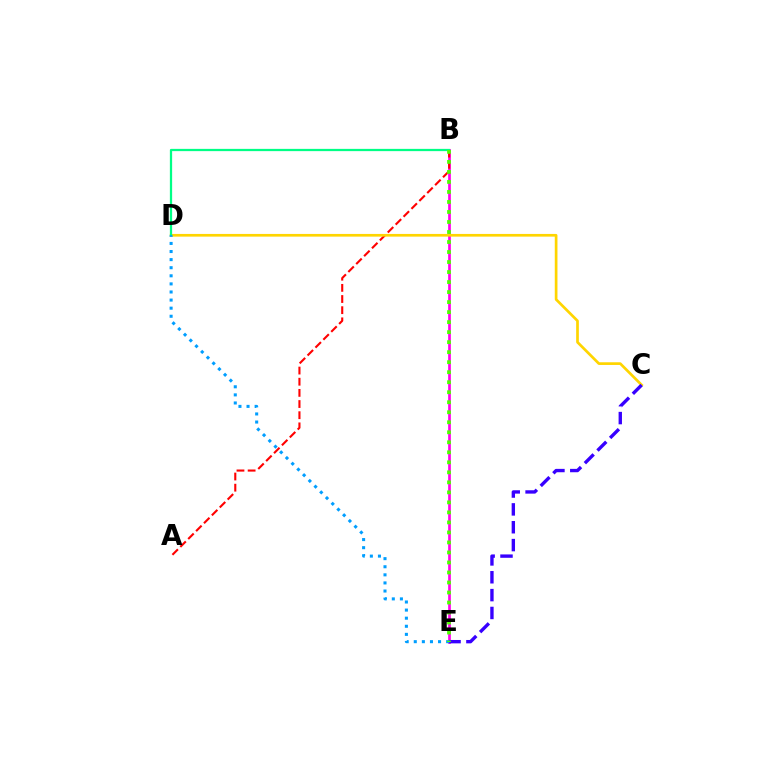{('B', 'E'): [{'color': '#ff00ed', 'line_style': 'solid', 'thickness': 1.95}, {'color': '#4fff00', 'line_style': 'dotted', 'thickness': 2.72}], ('A', 'B'): [{'color': '#ff0000', 'line_style': 'dashed', 'thickness': 1.52}], ('C', 'D'): [{'color': '#ffd500', 'line_style': 'solid', 'thickness': 1.94}], ('C', 'E'): [{'color': '#3700ff', 'line_style': 'dashed', 'thickness': 2.43}], ('B', 'D'): [{'color': '#00ff86', 'line_style': 'solid', 'thickness': 1.63}], ('D', 'E'): [{'color': '#009eff', 'line_style': 'dotted', 'thickness': 2.2}]}